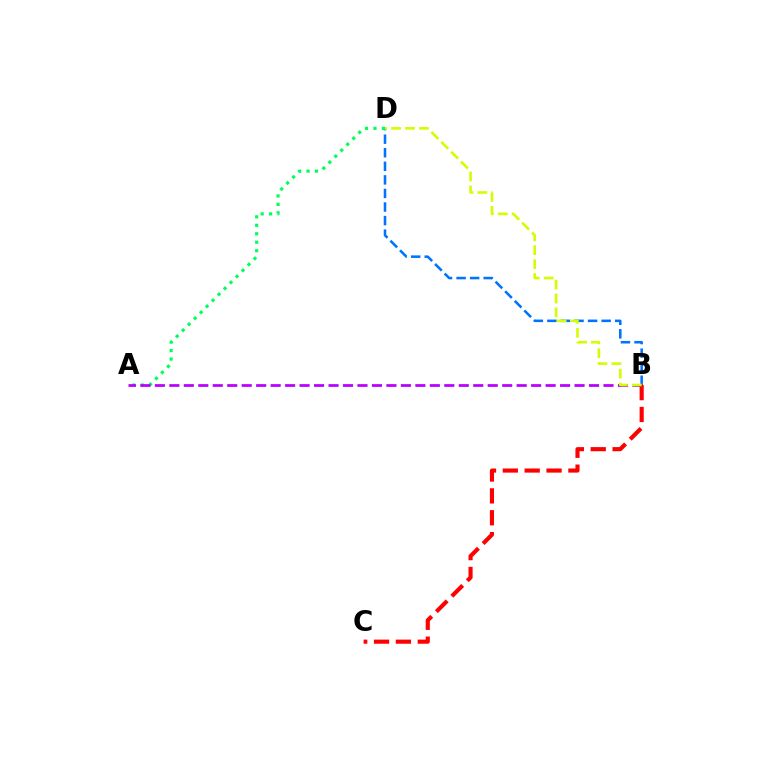{('B', 'D'): [{'color': '#0074ff', 'line_style': 'dashed', 'thickness': 1.84}, {'color': '#d1ff00', 'line_style': 'dashed', 'thickness': 1.89}], ('A', 'D'): [{'color': '#00ff5c', 'line_style': 'dotted', 'thickness': 2.3}], ('A', 'B'): [{'color': '#b900ff', 'line_style': 'dashed', 'thickness': 1.97}], ('B', 'C'): [{'color': '#ff0000', 'line_style': 'dashed', 'thickness': 2.97}]}